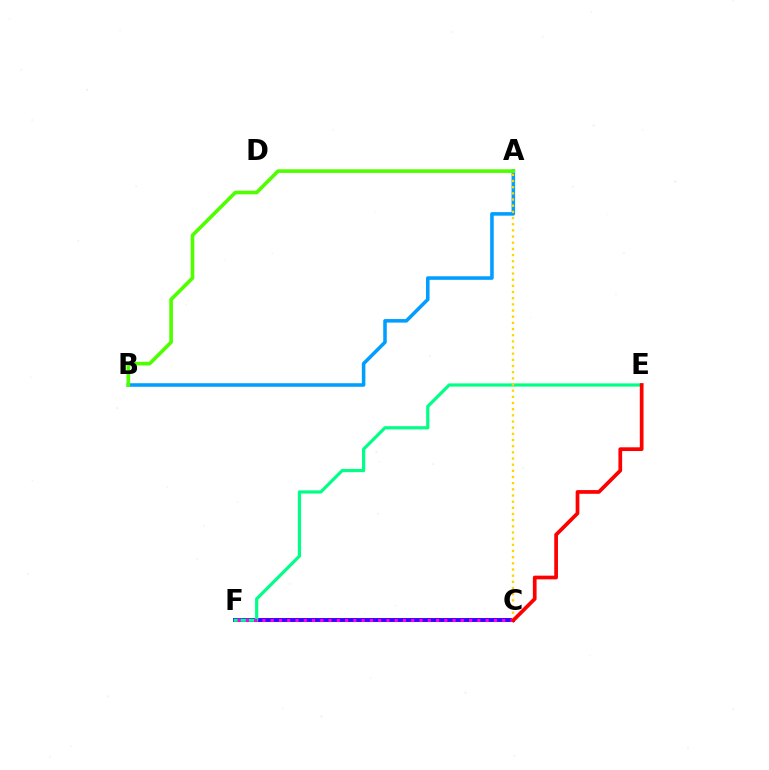{('A', 'B'): [{'color': '#009eff', 'line_style': 'solid', 'thickness': 2.55}, {'color': '#4fff00', 'line_style': 'solid', 'thickness': 2.61}], ('C', 'F'): [{'color': '#3700ff', 'line_style': 'solid', 'thickness': 2.82}, {'color': '#ff00ed', 'line_style': 'dotted', 'thickness': 2.25}], ('E', 'F'): [{'color': '#00ff86', 'line_style': 'solid', 'thickness': 2.3}], ('A', 'C'): [{'color': '#ffd500', 'line_style': 'dotted', 'thickness': 1.68}], ('C', 'E'): [{'color': '#ff0000', 'line_style': 'solid', 'thickness': 2.67}]}